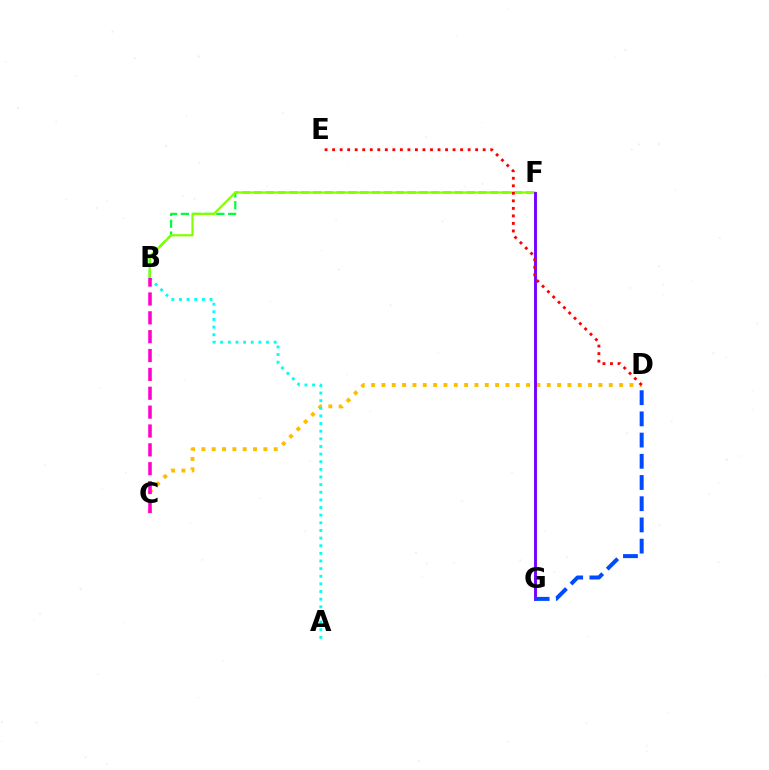{('B', 'F'): [{'color': '#00ff39', 'line_style': 'dashed', 'thickness': 1.6}, {'color': '#84ff00', 'line_style': 'solid', 'thickness': 1.6}], ('C', 'D'): [{'color': '#ffbd00', 'line_style': 'dotted', 'thickness': 2.81}], ('A', 'B'): [{'color': '#00fff6', 'line_style': 'dotted', 'thickness': 2.07}], ('F', 'G'): [{'color': '#7200ff', 'line_style': 'solid', 'thickness': 2.07}], ('D', 'G'): [{'color': '#004bff', 'line_style': 'dashed', 'thickness': 2.88}], ('D', 'E'): [{'color': '#ff0000', 'line_style': 'dotted', 'thickness': 2.05}], ('B', 'C'): [{'color': '#ff00cf', 'line_style': 'dashed', 'thickness': 2.56}]}